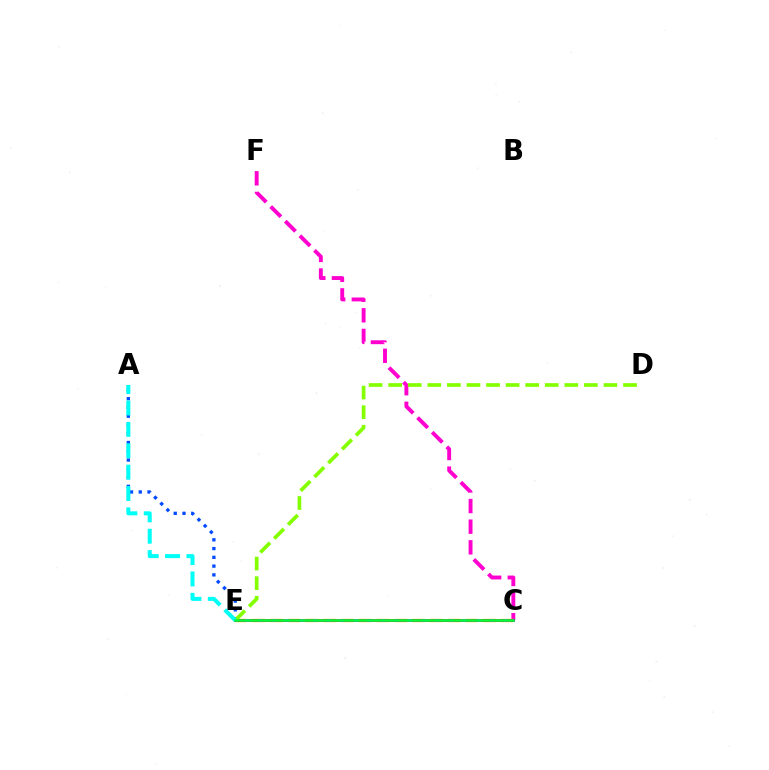{('A', 'E'): [{'color': '#004bff', 'line_style': 'dotted', 'thickness': 2.38}, {'color': '#00fff6', 'line_style': 'dashed', 'thickness': 2.9}], ('C', 'F'): [{'color': '#ff00cf', 'line_style': 'dashed', 'thickness': 2.8}], ('C', 'E'): [{'color': '#ffbd00', 'line_style': 'dashed', 'thickness': 2.41}, {'color': '#7200ff', 'line_style': 'solid', 'thickness': 2.04}, {'color': '#ff0000', 'line_style': 'dashed', 'thickness': 1.85}, {'color': '#00ff39', 'line_style': 'solid', 'thickness': 1.86}], ('D', 'E'): [{'color': '#84ff00', 'line_style': 'dashed', 'thickness': 2.66}]}